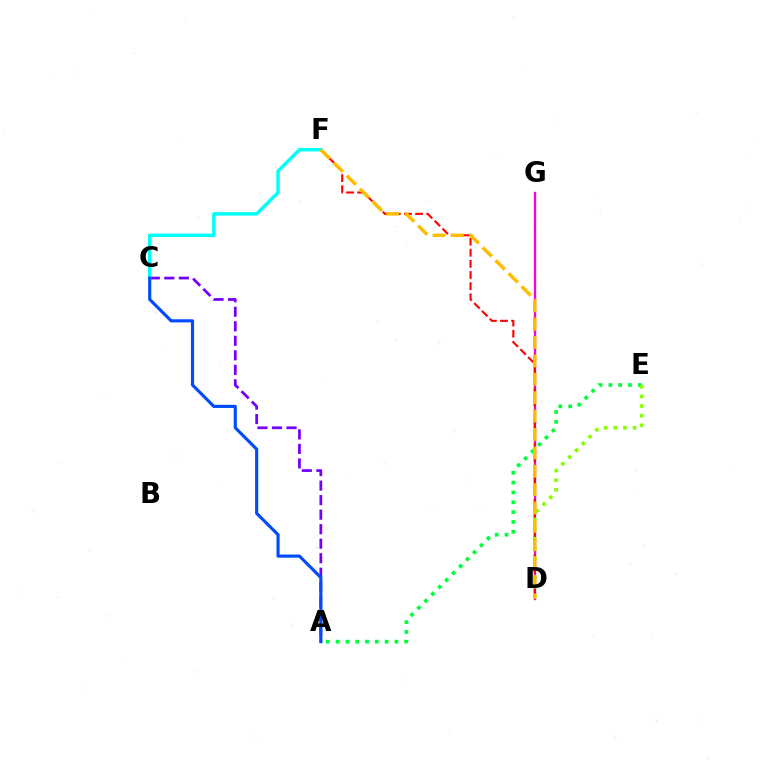{('D', 'G'): [{'color': '#ff00cf', 'line_style': 'solid', 'thickness': 1.66}], ('A', 'C'): [{'color': '#7200ff', 'line_style': 'dashed', 'thickness': 1.97}, {'color': '#004bff', 'line_style': 'solid', 'thickness': 2.26}], ('D', 'F'): [{'color': '#ff0000', 'line_style': 'dashed', 'thickness': 1.51}, {'color': '#ffbd00', 'line_style': 'dashed', 'thickness': 2.5}], ('A', 'E'): [{'color': '#00ff39', 'line_style': 'dotted', 'thickness': 2.67}], ('D', 'E'): [{'color': '#84ff00', 'line_style': 'dotted', 'thickness': 2.61}], ('C', 'F'): [{'color': '#00fff6', 'line_style': 'solid', 'thickness': 2.48}]}